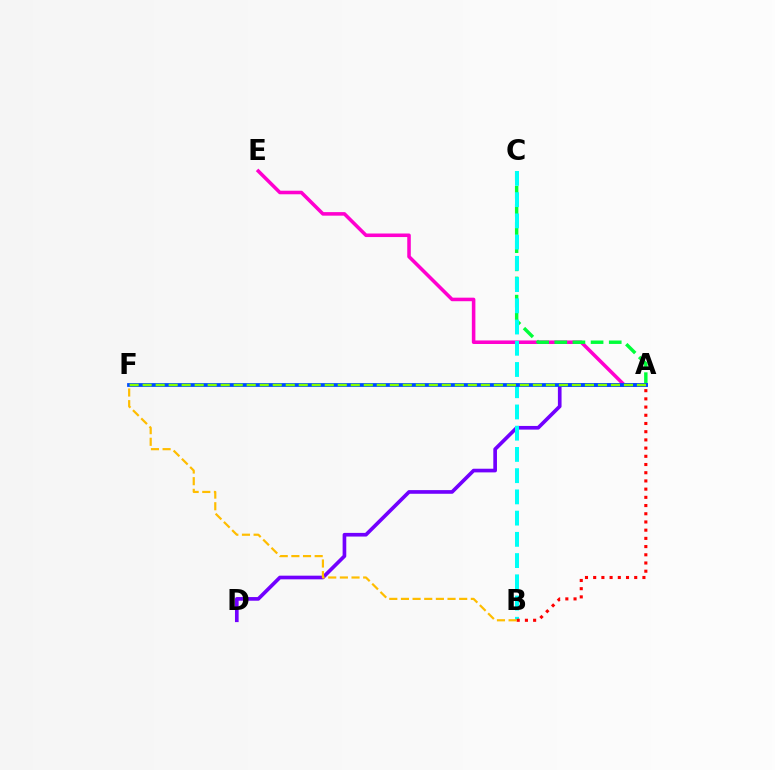{('A', 'E'): [{'color': '#ff00cf', 'line_style': 'solid', 'thickness': 2.56}], ('A', 'C'): [{'color': '#00ff39', 'line_style': 'dashed', 'thickness': 2.47}], ('A', 'D'): [{'color': '#7200ff', 'line_style': 'solid', 'thickness': 2.64}], ('B', 'C'): [{'color': '#00fff6', 'line_style': 'dashed', 'thickness': 2.88}], ('A', 'B'): [{'color': '#ff0000', 'line_style': 'dotted', 'thickness': 2.23}], ('B', 'F'): [{'color': '#ffbd00', 'line_style': 'dashed', 'thickness': 1.58}], ('A', 'F'): [{'color': '#004bff', 'line_style': 'solid', 'thickness': 2.72}, {'color': '#84ff00', 'line_style': 'dashed', 'thickness': 1.77}]}